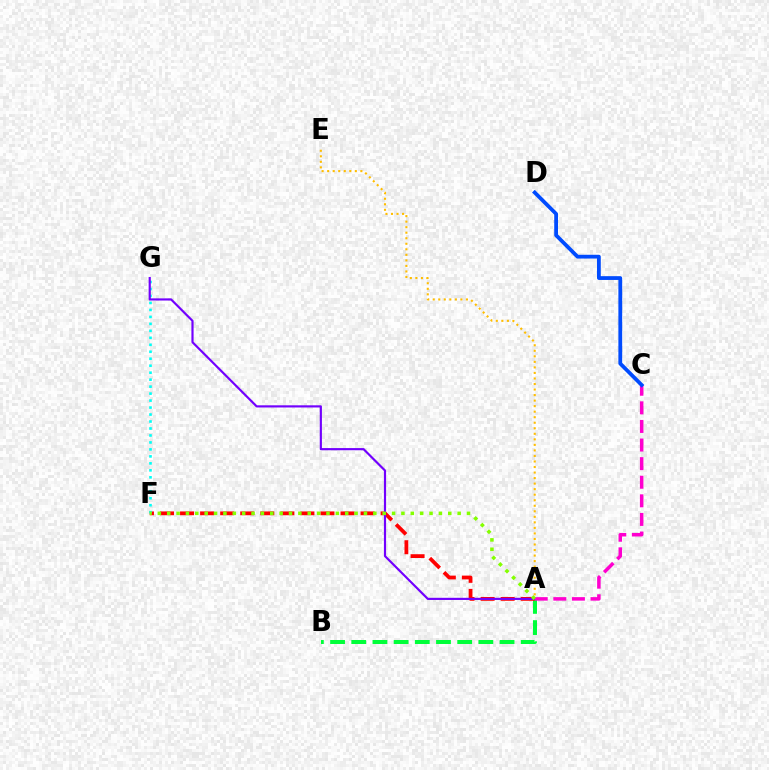{('A', 'E'): [{'color': '#ffbd00', 'line_style': 'dotted', 'thickness': 1.5}], ('A', 'B'): [{'color': '#00ff39', 'line_style': 'dashed', 'thickness': 2.88}], ('A', 'F'): [{'color': '#ff0000', 'line_style': 'dashed', 'thickness': 2.72}, {'color': '#84ff00', 'line_style': 'dotted', 'thickness': 2.55}], ('F', 'G'): [{'color': '#00fff6', 'line_style': 'dotted', 'thickness': 1.89}], ('A', 'G'): [{'color': '#7200ff', 'line_style': 'solid', 'thickness': 1.56}], ('A', 'C'): [{'color': '#ff00cf', 'line_style': 'dashed', 'thickness': 2.53}], ('C', 'D'): [{'color': '#004bff', 'line_style': 'solid', 'thickness': 2.73}]}